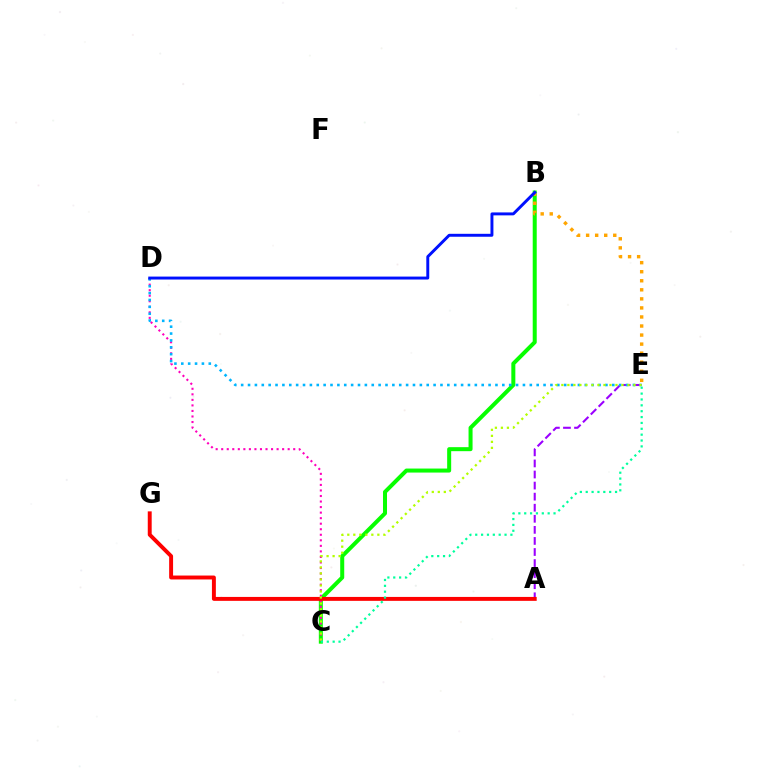{('B', 'C'): [{'color': '#08ff00', 'line_style': 'solid', 'thickness': 2.89}], ('C', 'D'): [{'color': '#ff00bd', 'line_style': 'dotted', 'thickness': 1.51}], ('A', 'E'): [{'color': '#9b00ff', 'line_style': 'dashed', 'thickness': 1.5}], ('D', 'E'): [{'color': '#00b5ff', 'line_style': 'dotted', 'thickness': 1.87}], ('A', 'G'): [{'color': '#ff0000', 'line_style': 'solid', 'thickness': 2.82}], ('C', 'E'): [{'color': '#b3ff00', 'line_style': 'dotted', 'thickness': 1.63}, {'color': '#00ff9d', 'line_style': 'dotted', 'thickness': 1.59}], ('B', 'E'): [{'color': '#ffa500', 'line_style': 'dotted', 'thickness': 2.46}], ('B', 'D'): [{'color': '#0010ff', 'line_style': 'solid', 'thickness': 2.11}]}